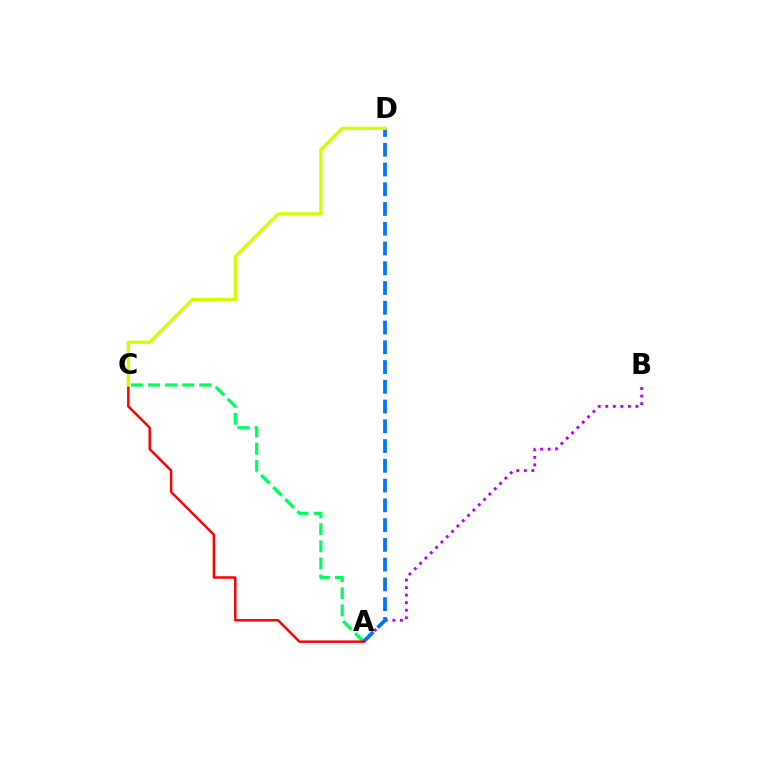{('A', 'C'): [{'color': '#00ff5c', 'line_style': 'dashed', 'thickness': 2.32}, {'color': '#ff0000', 'line_style': 'solid', 'thickness': 1.78}], ('A', 'B'): [{'color': '#b900ff', 'line_style': 'dotted', 'thickness': 2.05}], ('A', 'D'): [{'color': '#0074ff', 'line_style': 'dashed', 'thickness': 2.68}], ('C', 'D'): [{'color': '#d1ff00', 'line_style': 'solid', 'thickness': 2.38}]}